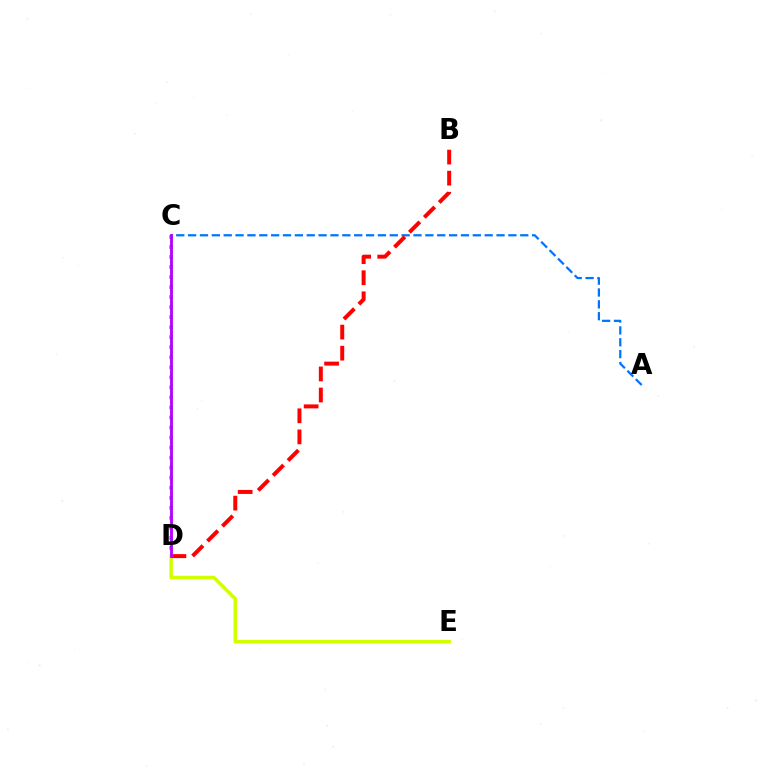{('D', 'E'): [{'color': '#d1ff00', 'line_style': 'solid', 'thickness': 2.53}], ('A', 'C'): [{'color': '#0074ff', 'line_style': 'dashed', 'thickness': 1.61}], ('B', 'D'): [{'color': '#ff0000', 'line_style': 'dashed', 'thickness': 2.86}], ('C', 'D'): [{'color': '#00ff5c', 'line_style': 'dotted', 'thickness': 2.73}, {'color': '#b900ff', 'line_style': 'solid', 'thickness': 2.05}]}